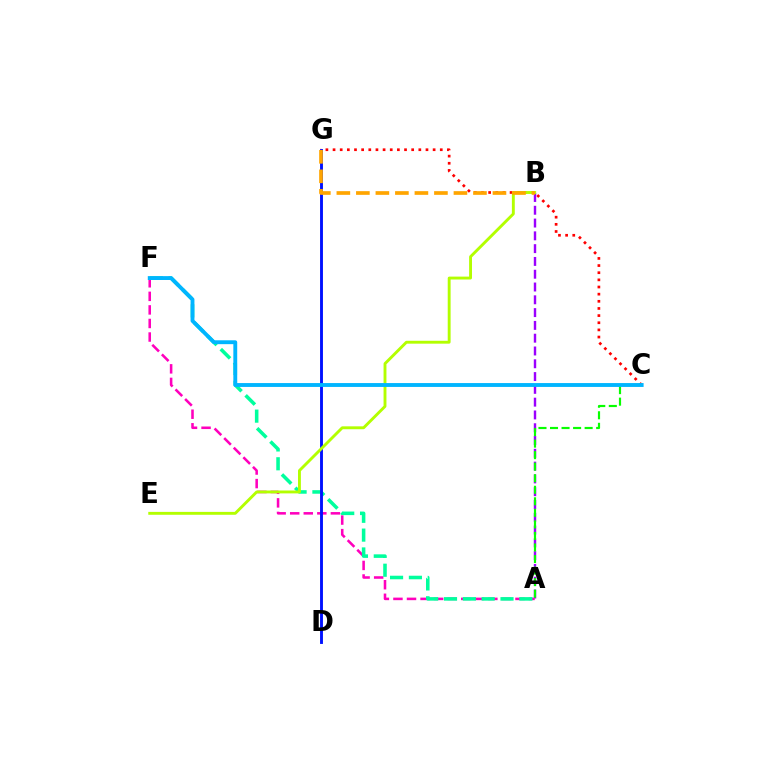{('A', 'B'): [{'color': '#9b00ff', 'line_style': 'dashed', 'thickness': 1.74}], ('A', 'F'): [{'color': '#ff00bd', 'line_style': 'dashed', 'thickness': 1.84}, {'color': '#00ff9d', 'line_style': 'dashed', 'thickness': 2.56}], ('D', 'G'): [{'color': '#0010ff', 'line_style': 'solid', 'thickness': 2.07}], ('C', 'G'): [{'color': '#ff0000', 'line_style': 'dotted', 'thickness': 1.94}], ('B', 'E'): [{'color': '#b3ff00', 'line_style': 'solid', 'thickness': 2.08}], ('A', 'C'): [{'color': '#08ff00', 'line_style': 'dashed', 'thickness': 1.57}], ('B', 'G'): [{'color': '#ffa500', 'line_style': 'dashed', 'thickness': 2.65}], ('C', 'F'): [{'color': '#00b5ff', 'line_style': 'solid', 'thickness': 2.78}]}